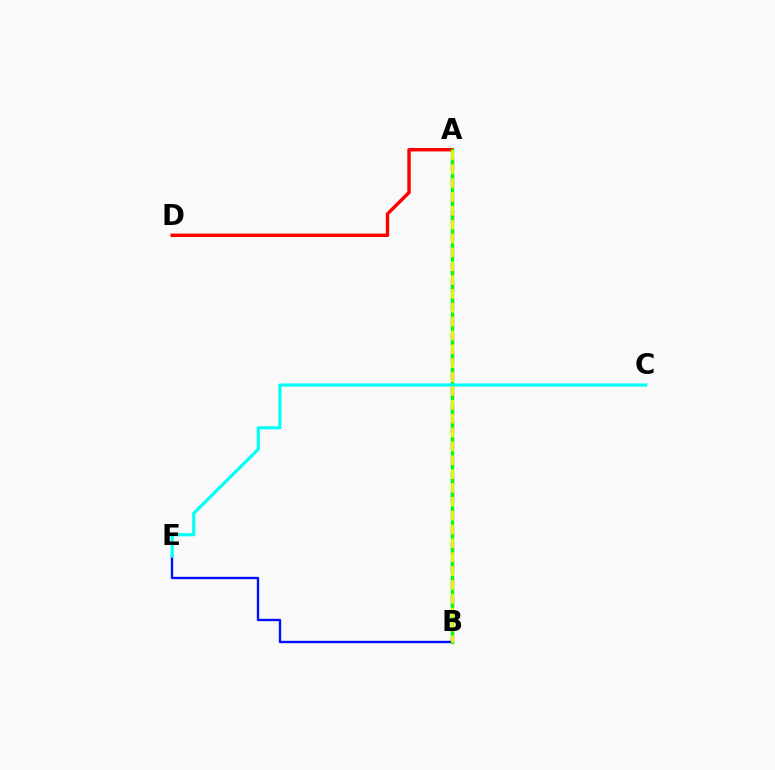{('B', 'E'): [{'color': '#0010ff', 'line_style': 'solid', 'thickness': 1.71}], ('A', 'B'): [{'color': '#ee00ff', 'line_style': 'dashed', 'thickness': 2.38}, {'color': '#08ff00', 'line_style': 'solid', 'thickness': 2.34}, {'color': '#fcf500', 'line_style': 'dashed', 'thickness': 1.88}], ('A', 'D'): [{'color': '#ff0000', 'line_style': 'solid', 'thickness': 2.47}], ('C', 'E'): [{'color': '#00fff6', 'line_style': 'solid', 'thickness': 2.26}]}